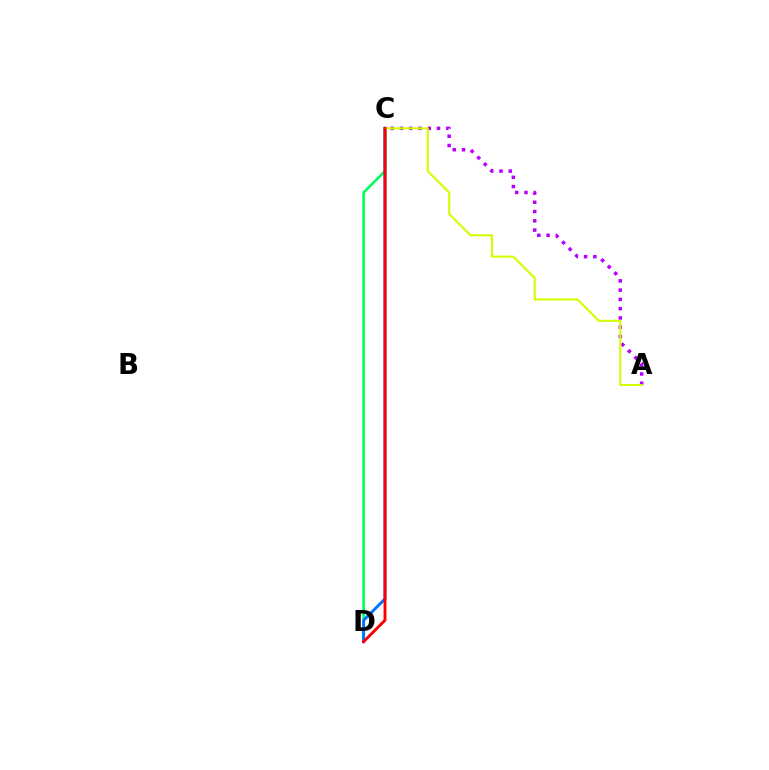{('A', 'C'): [{'color': '#b900ff', 'line_style': 'dotted', 'thickness': 2.52}, {'color': '#d1ff00', 'line_style': 'solid', 'thickness': 1.51}], ('C', 'D'): [{'color': '#00ff5c', 'line_style': 'solid', 'thickness': 1.89}, {'color': '#0074ff', 'line_style': 'solid', 'thickness': 2.12}, {'color': '#ff0000', 'line_style': 'solid', 'thickness': 2.1}]}